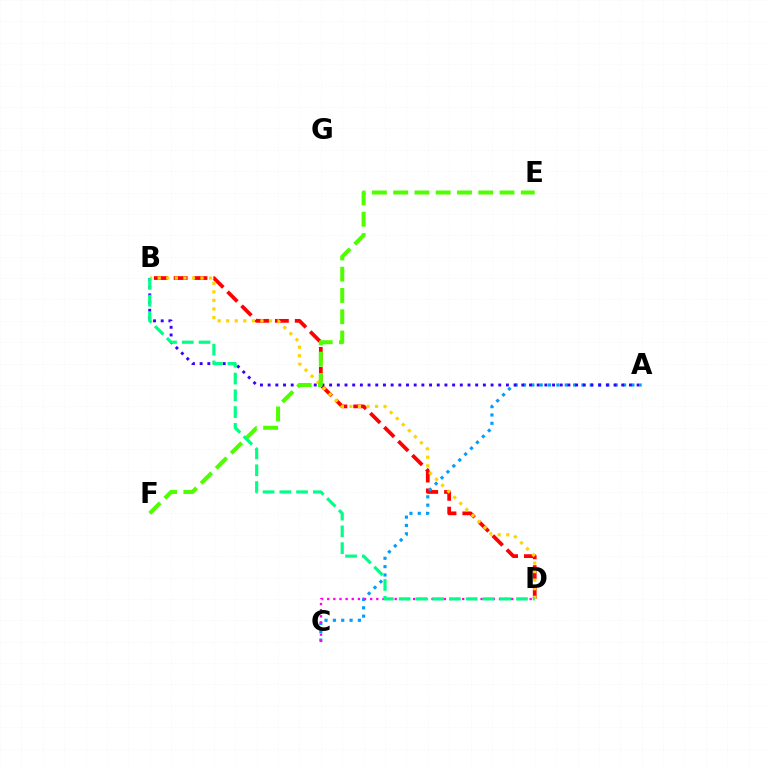{('B', 'D'): [{'color': '#ff0000', 'line_style': 'dashed', 'thickness': 2.69}, {'color': '#ffd500', 'line_style': 'dotted', 'thickness': 2.33}, {'color': '#00ff86', 'line_style': 'dashed', 'thickness': 2.28}], ('A', 'C'): [{'color': '#009eff', 'line_style': 'dotted', 'thickness': 2.27}], ('A', 'B'): [{'color': '#3700ff', 'line_style': 'dotted', 'thickness': 2.09}], ('E', 'F'): [{'color': '#4fff00', 'line_style': 'dashed', 'thickness': 2.89}], ('C', 'D'): [{'color': '#ff00ed', 'line_style': 'dotted', 'thickness': 1.67}]}